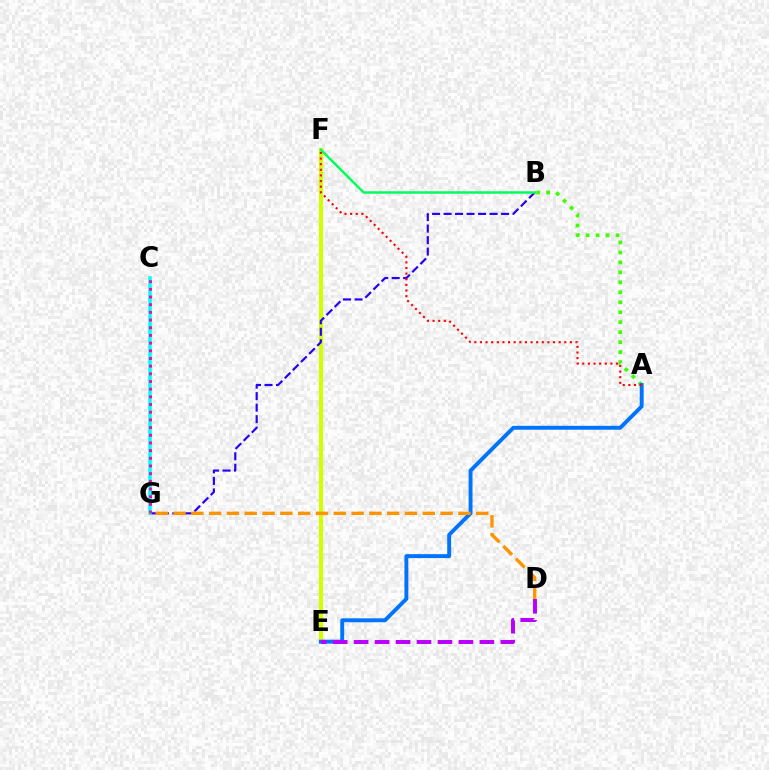{('E', 'F'): [{'color': '#d1ff00', 'line_style': 'solid', 'thickness': 2.98}], ('B', 'G'): [{'color': '#2500ff', 'line_style': 'dashed', 'thickness': 1.56}], ('C', 'G'): [{'color': '#00fff6', 'line_style': 'solid', 'thickness': 2.57}, {'color': '#ff00ac', 'line_style': 'dotted', 'thickness': 2.09}], ('A', 'B'): [{'color': '#3dff00', 'line_style': 'dotted', 'thickness': 2.71}], ('A', 'E'): [{'color': '#0074ff', 'line_style': 'solid', 'thickness': 2.81}], ('B', 'F'): [{'color': '#00ff5c', 'line_style': 'solid', 'thickness': 1.78}], ('D', 'E'): [{'color': '#b900ff', 'line_style': 'dashed', 'thickness': 2.85}], ('D', 'G'): [{'color': '#ff9400', 'line_style': 'dashed', 'thickness': 2.42}], ('A', 'F'): [{'color': '#ff0000', 'line_style': 'dotted', 'thickness': 1.53}]}